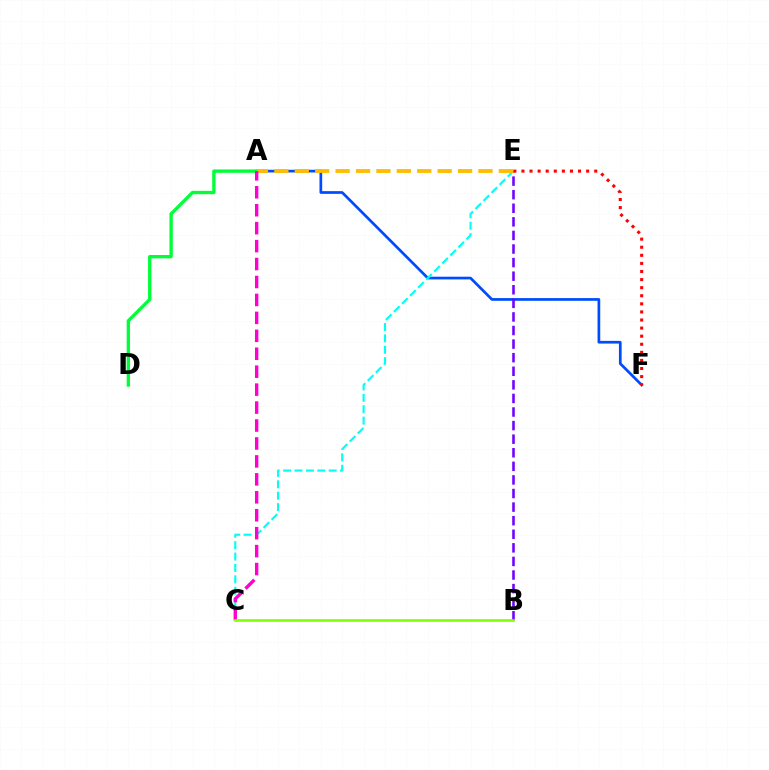{('A', 'F'): [{'color': '#004bff', 'line_style': 'solid', 'thickness': 1.95}], ('B', 'E'): [{'color': '#7200ff', 'line_style': 'dashed', 'thickness': 1.85}], ('C', 'E'): [{'color': '#00fff6', 'line_style': 'dashed', 'thickness': 1.55}], ('A', 'D'): [{'color': '#00ff39', 'line_style': 'solid', 'thickness': 2.41}], ('E', 'F'): [{'color': '#ff0000', 'line_style': 'dotted', 'thickness': 2.2}], ('A', 'E'): [{'color': '#ffbd00', 'line_style': 'dashed', 'thickness': 2.77}], ('A', 'C'): [{'color': '#ff00cf', 'line_style': 'dashed', 'thickness': 2.44}], ('B', 'C'): [{'color': '#84ff00', 'line_style': 'solid', 'thickness': 1.9}]}